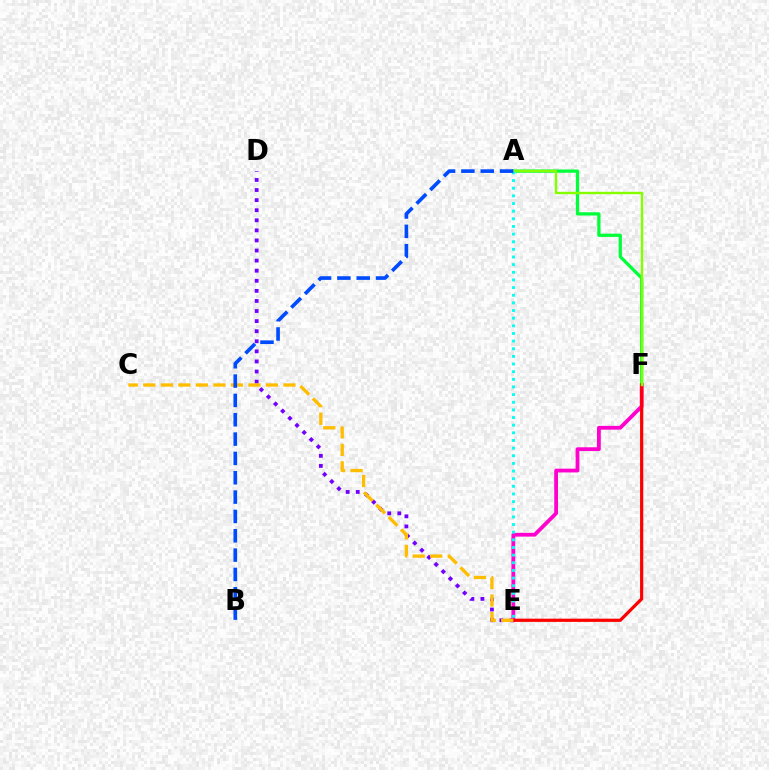{('D', 'E'): [{'color': '#7200ff', 'line_style': 'dotted', 'thickness': 2.74}], ('E', 'F'): [{'color': '#ff00cf', 'line_style': 'solid', 'thickness': 2.72}, {'color': '#ff0000', 'line_style': 'solid', 'thickness': 2.31}], ('A', 'F'): [{'color': '#00ff39', 'line_style': 'solid', 'thickness': 2.34}, {'color': '#84ff00', 'line_style': 'solid', 'thickness': 1.72}], ('A', 'E'): [{'color': '#00fff6', 'line_style': 'dotted', 'thickness': 2.08}], ('C', 'E'): [{'color': '#ffbd00', 'line_style': 'dashed', 'thickness': 2.38}], ('A', 'B'): [{'color': '#004bff', 'line_style': 'dashed', 'thickness': 2.63}]}